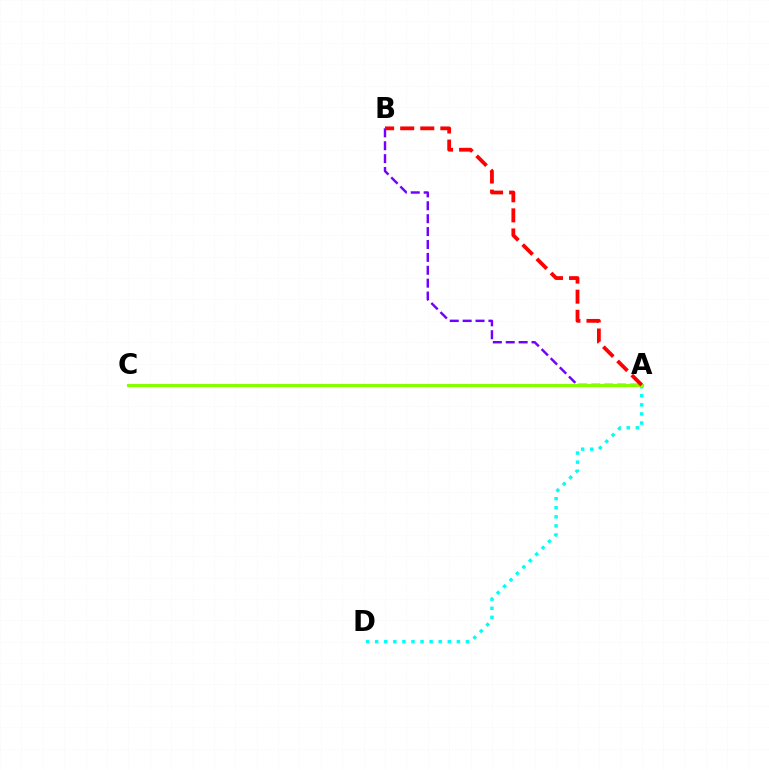{('A', 'D'): [{'color': '#00fff6', 'line_style': 'dotted', 'thickness': 2.47}], ('A', 'B'): [{'color': '#7200ff', 'line_style': 'dashed', 'thickness': 1.75}, {'color': '#ff0000', 'line_style': 'dashed', 'thickness': 2.73}], ('A', 'C'): [{'color': '#84ff00', 'line_style': 'solid', 'thickness': 2.25}]}